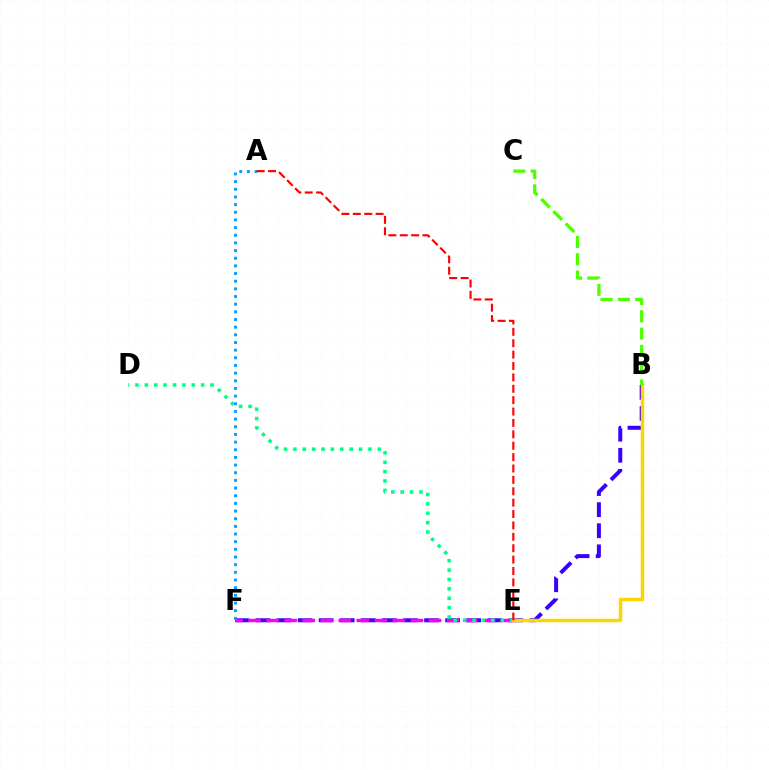{('B', 'F'): [{'color': '#3700ff', 'line_style': 'dashed', 'thickness': 2.86}], ('E', 'F'): [{'color': '#ff00ed', 'line_style': 'dashed', 'thickness': 2.45}], ('D', 'E'): [{'color': '#00ff86', 'line_style': 'dotted', 'thickness': 2.55}], ('B', 'E'): [{'color': '#ffd500', 'line_style': 'solid', 'thickness': 2.5}], ('A', 'F'): [{'color': '#009eff', 'line_style': 'dotted', 'thickness': 2.08}], ('A', 'E'): [{'color': '#ff0000', 'line_style': 'dashed', 'thickness': 1.55}], ('B', 'C'): [{'color': '#4fff00', 'line_style': 'dashed', 'thickness': 2.35}]}